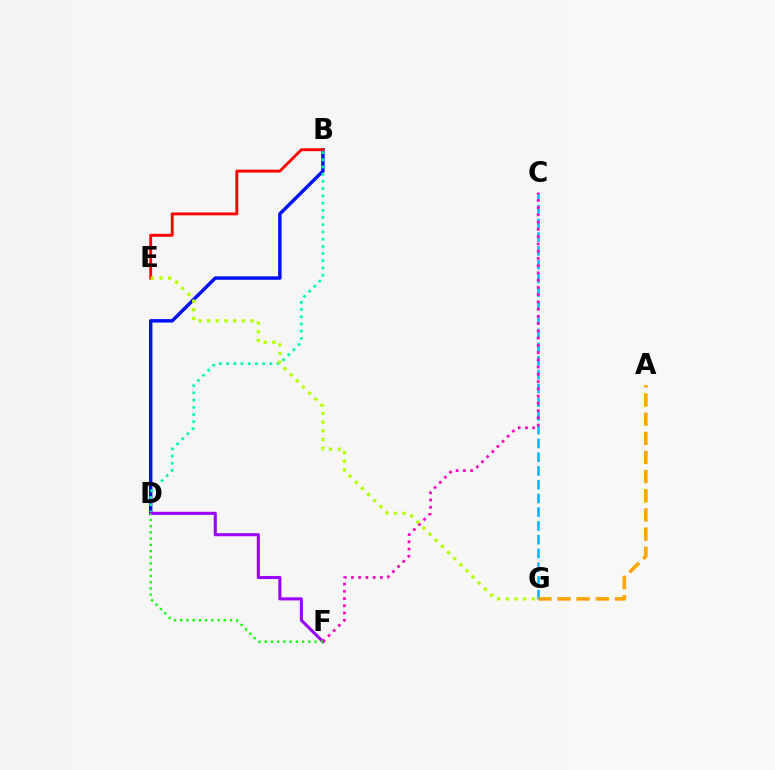{('B', 'D'): [{'color': '#0010ff', 'line_style': 'solid', 'thickness': 2.48}, {'color': '#00ff9d', 'line_style': 'dotted', 'thickness': 1.96}], ('B', 'E'): [{'color': '#ff0000', 'line_style': 'solid', 'thickness': 2.07}], ('C', 'G'): [{'color': '#00b5ff', 'line_style': 'dashed', 'thickness': 1.87}], ('A', 'G'): [{'color': '#ffa500', 'line_style': 'dashed', 'thickness': 2.6}], ('D', 'F'): [{'color': '#9b00ff', 'line_style': 'solid', 'thickness': 2.21}, {'color': '#08ff00', 'line_style': 'dotted', 'thickness': 1.69}], ('C', 'F'): [{'color': '#ff00bd', 'line_style': 'dotted', 'thickness': 1.97}], ('E', 'G'): [{'color': '#b3ff00', 'line_style': 'dotted', 'thickness': 2.35}]}